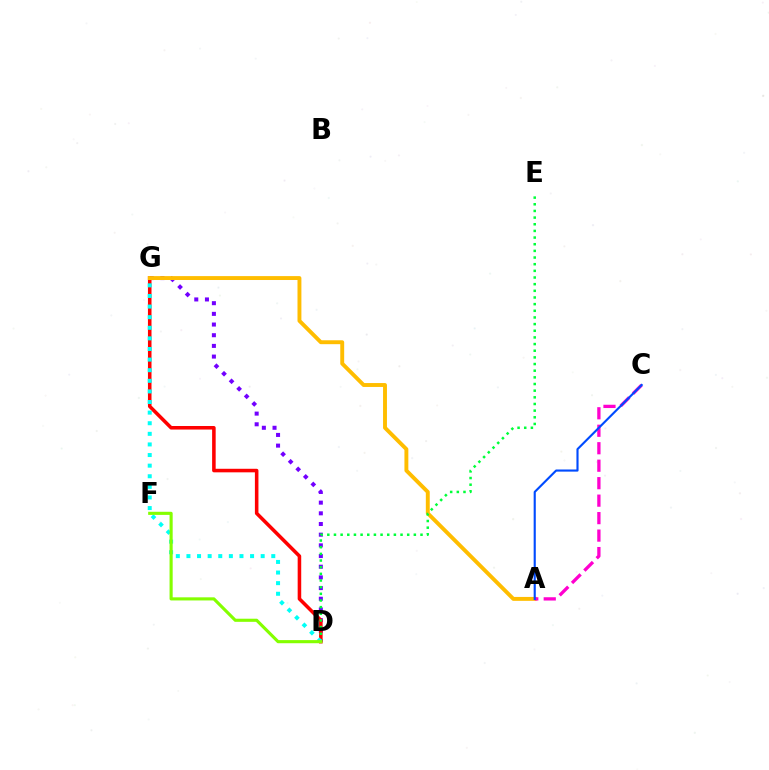{('D', 'G'): [{'color': '#7200ff', 'line_style': 'dotted', 'thickness': 2.9}, {'color': '#ff0000', 'line_style': 'solid', 'thickness': 2.56}, {'color': '#00fff6', 'line_style': 'dotted', 'thickness': 2.88}], ('A', 'G'): [{'color': '#ffbd00', 'line_style': 'solid', 'thickness': 2.81}], ('D', 'E'): [{'color': '#00ff39', 'line_style': 'dotted', 'thickness': 1.81}], ('A', 'C'): [{'color': '#ff00cf', 'line_style': 'dashed', 'thickness': 2.37}, {'color': '#004bff', 'line_style': 'solid', 'thickness': 1.53}], ('D', 'F'): [{'color': '#84ff00', 'line_style': 'solid', 'thickness': 2.25}]}